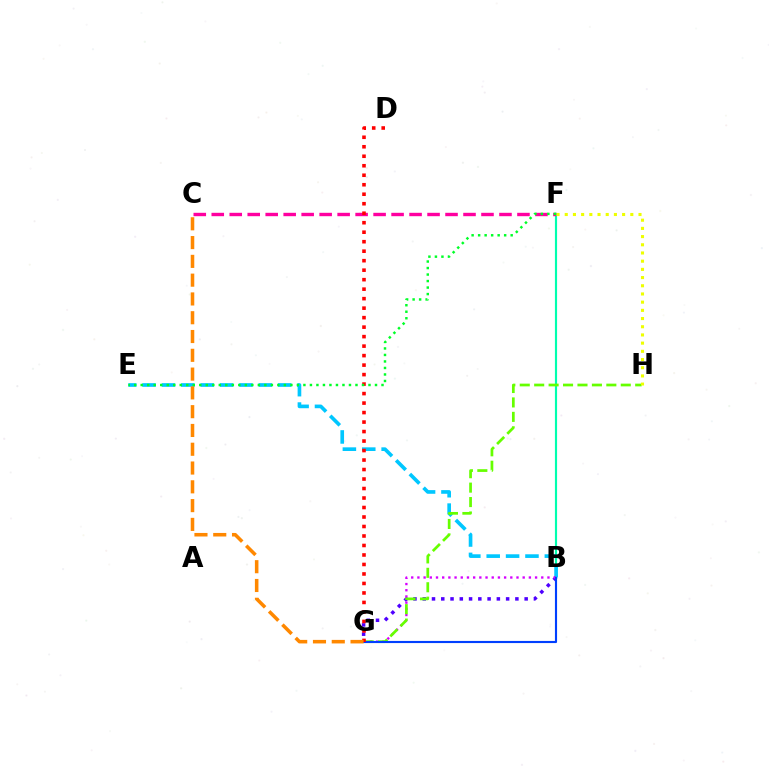{('B', 'F'): [{'color': '#00ffaf', 'line_style': 'solid', 'thickness': 1.55}], ('B', 'E'): [{'color': '#00c7ff', 'line_style': 'dashed', 'thickness': 2.63}], ('B', 'G'): [{'color': '#4f00ff', 'line_style': 'dotted', 'thickness': 2.52}, {'color': '#d600ff', 'line_style': 'dotted', 'thickness': 1.68}, {'color': '#003fff', 'line_style': 'solid', 'thickness': 1.54}], ('C', 'F'): [{'color': '#ff00a0', 'line_style': 'dashed', 'thickness': 2.44}], ('G', 'H'): [{'color': '#66ff00', 'line_style': 'dashed', 'thickness': 1.96}], ('F', 'H'): [{'color': '#eeff00', 'line_style': 'dotted', 'thickness': 2.23}], ('D', 'G'): [{'color': '#ff0000', 'line_style': 'dotted', 'thickness': 2.58}], ('E', 'F'): [{'color': '#00ff27', 'line_style': 'dotted', 'thickness': 1.77}], ('C', 'G'): [{'color': '#ff8800', 'line_style': 'dashed', 'thickness': 2.55}]}